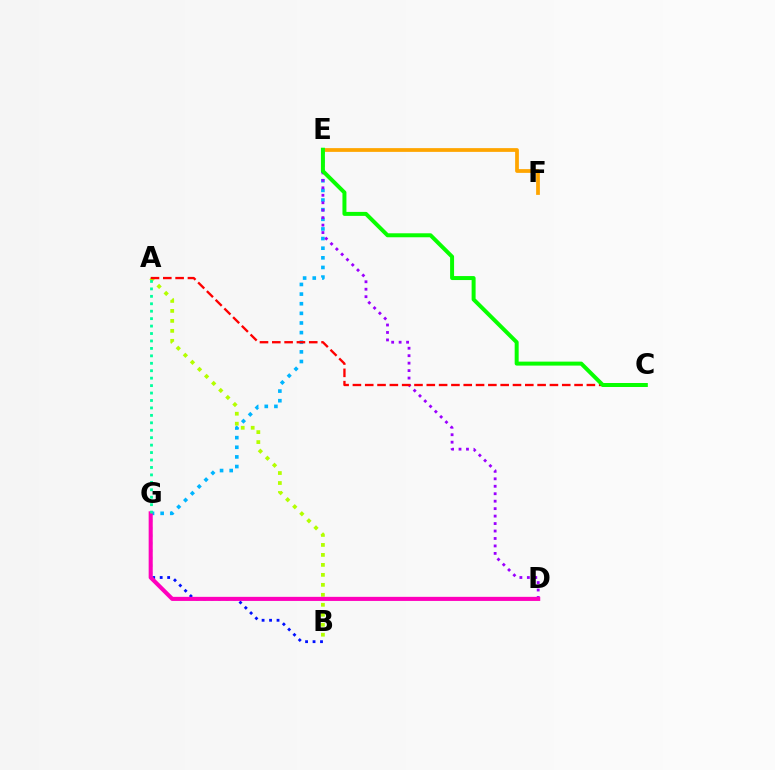{('B', 'G'): [{'color': '#0010ff', 'line_style': 'dotted', 'thickness': 2.03}], ('E', 'G'): [{'color': '#00b5ff', 'line_style': 'dotted', 'thickness': 2.62}], ('A', 'B'): [{'color': '#b3ff00', 'line_style': 'dotted', 'thickness': 2.71}], ('D', 'E'): [{'color': '#9b00ff', 'line_style': 'dotted', 'thickness': 2.03}], ('A', 'C'): [{'color': '#ff0000', 'line_style': 'dashed', 'thickness': 1.67}], ('D', 'G'): [{'color': '#ff00bd', 'line_style': 'solid', 'thickness': 2.94}], ('A', 'G'): [{'color': '#00ff9d', 'line_style': 'dotted', 'thickness': 2.02}], ('E', 'F'): [{'color': '#ffa500', 'line_style': 'solid', 'thickness': 2.71}], ('C', 'E'): [{'color': '#08ff00', 'line_style': 'solid', 'thickness': 2.87}]}